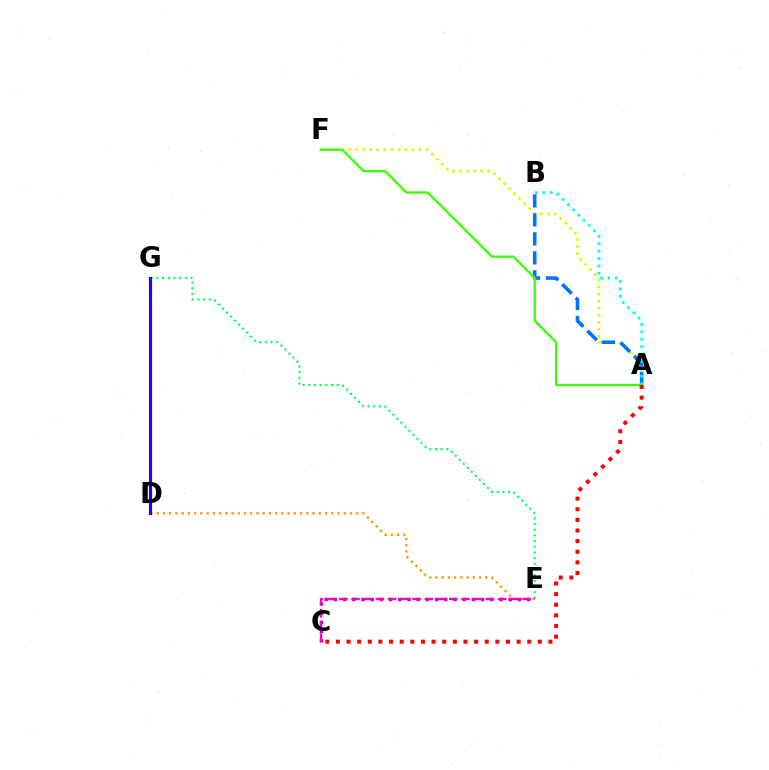{('A', 'F'): [{'color': '#d1ff00', 'line_style': 'dotted', 'thickness': 1.91}, {'color': '#3dff00', 'line_style': 'solid', 'thickness': 1.67}], ('D', 'E'): [{'color': '#ff9400', 'line_style': 'dotted', 'thickness': 1.69}], ('E', 'G'): [{'color': '#00ff5c', 'line_style': 'dotted', 'thickness': 1.54}], ('C', 'E'): [{'color': '#b900ff', 'line_style': 'dotted', 'thickness': 2.5}, {'color': '#ff00ac', 'line_style': 'dashed', 'thickness': 1.66}], ('D', 'G'): [{'color': '#2500ff', 'line_style': 'solid', 'thickness': 2.26}], ('A', 'B'): [{'color': '#0074ff', 'line_style': 'dashed', 'thickness': 2.58}, {'color': '#00fff6', 'line_style': 'dotted', 'thickness': 2.01}], ('A', 'C'): [{'color': '#ff0000', 'line_style': 'dotted', 'thickness': 2.89}]}